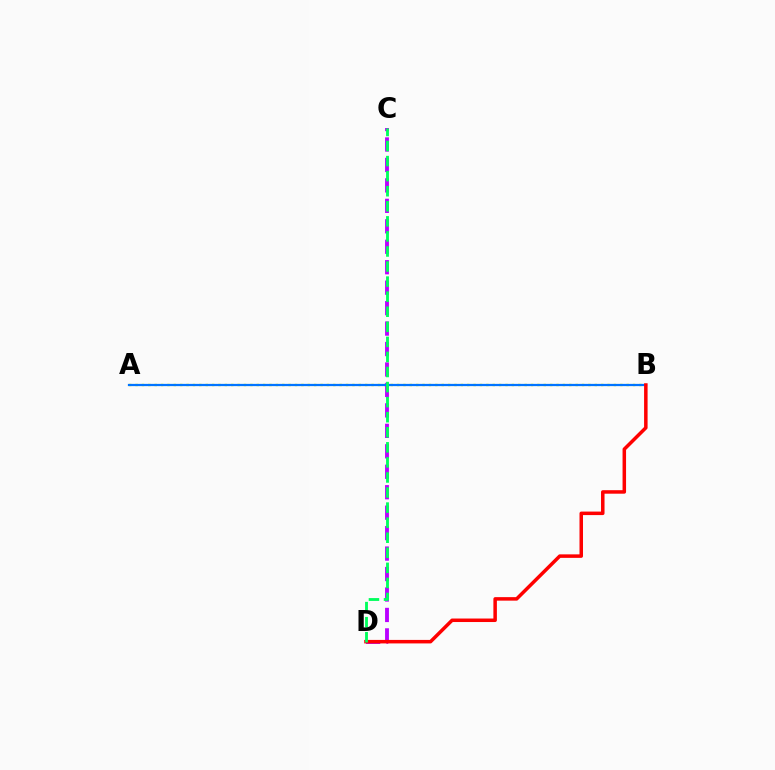{('A', 'B'): [{'color': '#d1ff00', 'line_style': 'dotted', 'thickness': 1.73}, {'color': '#0074ff', 'line_style': 'solid', 'thickness': 1.61}], ('C', 'D'): [{'color': '#b900ff', 'line_style': 'dashed', 'thickness': 2.78}, {'color': '#00ff5c', 'line_style': 'dashed', 'thickness': 2.05}], ('B', 'D'): [{'color': '#ff0000', 'line_style': 'solid', 'thickness': 2.52}]}